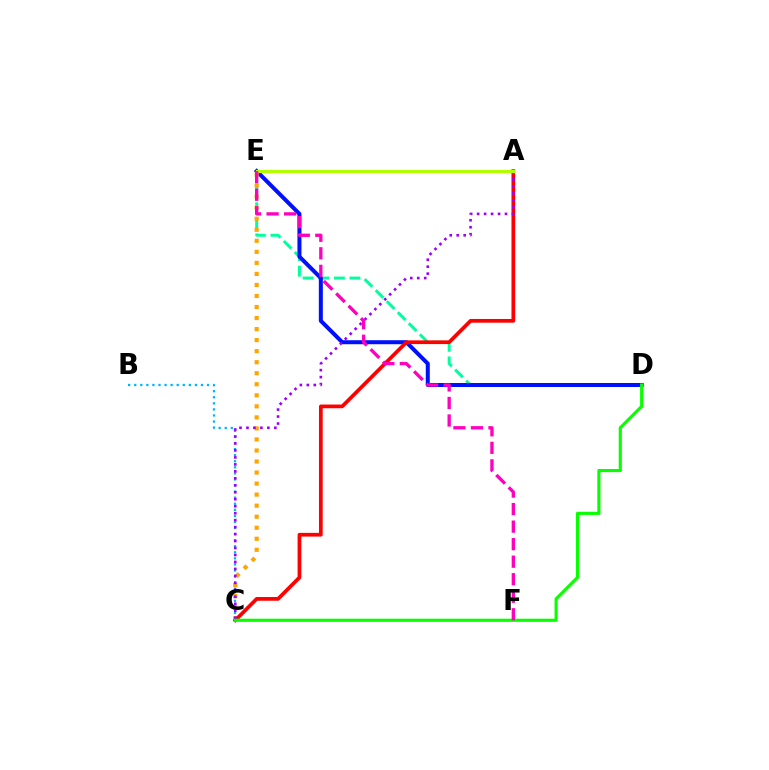{('D', 'E'): [{'color': '#00ff9d', 'line_style': 'dashed', 'thickness': 2.12}, {'color': '#0010ff', 'line_style': 'solid', 'thickness': 2.89}], ('B', 'C'): [{'color': '#00b5ff', 'line_style': 'dotted', 'thickness': 1.65}], ('C', 'E'): [{'color': '#ffa500', 'line_style': 'dotted', 'thickness': 3.0}], ('A', 'C'): [{'color': '#ff0000', 'line_style': 'solid', 'thickness': 2.68}, {'color': '#9b00ff', 'line_style': 'dotted', 'thickness': 1.89}], ('C', 'D'): [{'color': '#08ff00', 'line_style': 'solid', 'thickness': 2.26}], ('A', 'E'): [{'color': '#b3ff00', 'line_style': 'solid', 'thickness': 2.32}], ('E', 'F'): [{'color': '#ff00bd', 'line_style': 'dashed', 'thickness': 2.38}]}